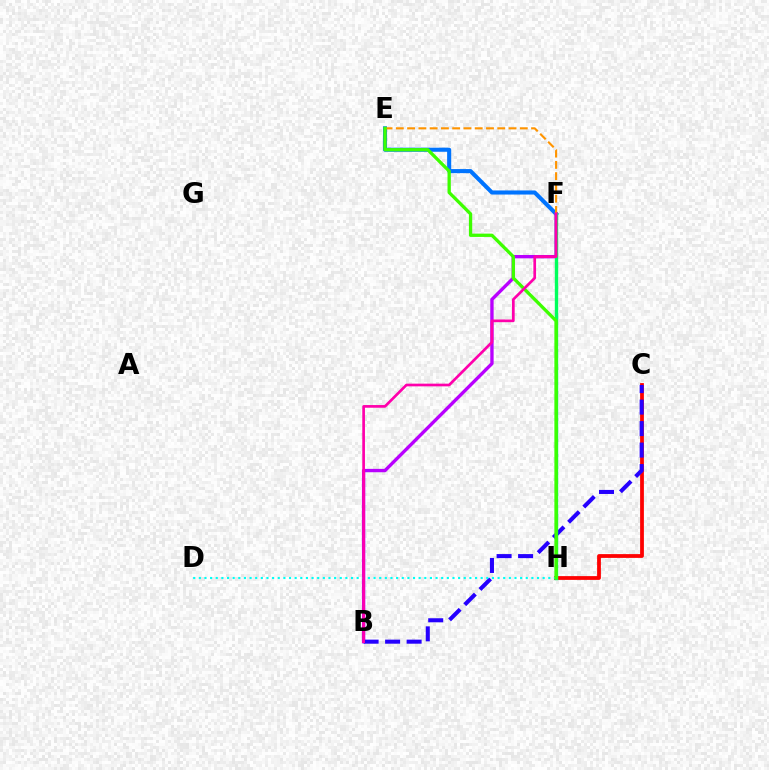{('E', 'F'): [{'color': '#0074ff', 'line_style': 'solid', 'thickness': 2.94}, {'color': '#ff9400', 'line_style': 'dashed', 'thickness': 1.53}], ('C', 'H'): [{'color': '#ff0000', 'line_style': 'solid', 'thickness': 2.71}], ('B', 'F'): [{'color': '#b900ff', 'line_style': 'solid', 'thickness': 2.42}, {'color': '#ff00ac', 'line_style': 'solid', 'thickness': 1.94}], ('F', 'H'): [{'color': '#d1ff00', 'line_style': 'dashed', 'thickness': 2.05}, {'color': '#00ff5c', 'line_style': 'solid', 'thickness': 2.44}], ('B', 'C'): [{'color': '#2500ff', 'line_style': 'dashed', 'thickness': 2.92}], ('D', 'H'): [{'color': '#00fff6', 'line_style': 'dotted', 'thickness': 1.53}], ('E', 'H'): [{'color': '#3dff00', 'line_style': 'solid', 'thickness': 2.37}]}